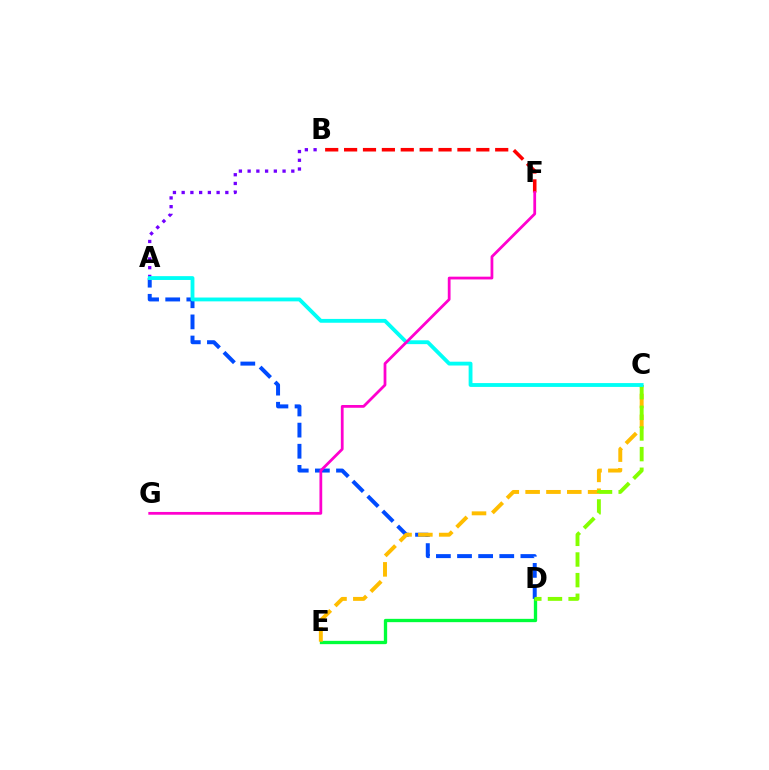{('B', 'F'): [{'color': '#ff0000', 'line_style': 'dashed', 'thickness': 2.57}], ('A', 'D'): [{'color': '#004bff', 'line_style': 'dashed', 'thickness': 2.87}], ('D', 'E'): [{'color': '#00ff39', 'line_style': 'solid', 'thickness': 2.39}], ('A', 'B'): [{'color': '#7200ff', 'line_style': 'dotted', 'thickness': 2.37}], ('C', 'E'): [{'color': '#ffbd00', 'line_style': 'dashed', 'thickness': 2.83}], ('C', 'D'): [{'color': '#84ff00', 'line_style': 'dashed', 'thickness': 2.8}], ('A', 'C'): [{'color': '#00fff6', 'line_style': 'solid', 'thickness': 2.76}], ('F', 'G'): [{'color': '#ff00cf', 'line_style': 'solid', 'thickness': 1.99}]}